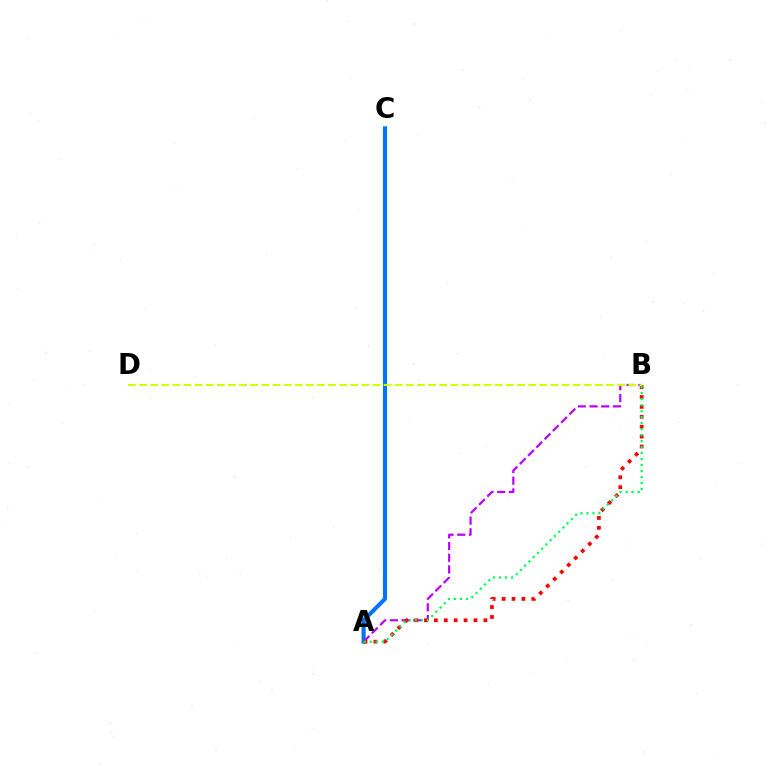{('A', 'C'): [{'color': '#0074ff', 'line_style': 'solid', 'thickness': 2.94}], ('A', 'B'): [{'color': '#b900ff', 'line_style': 'dashed', 'thickness': 1.59}, {'color': '#ff0000', 'line_style': 'dotted', 'thickness': 2.69}, {'color': '#00ff5c', 'line_style': 'dotted', 'thickness': 1.63}], ('B', 'D'): [{'color': '#d1ff00', 'line_style': 'dashed', 'thickness': 1.51}]}